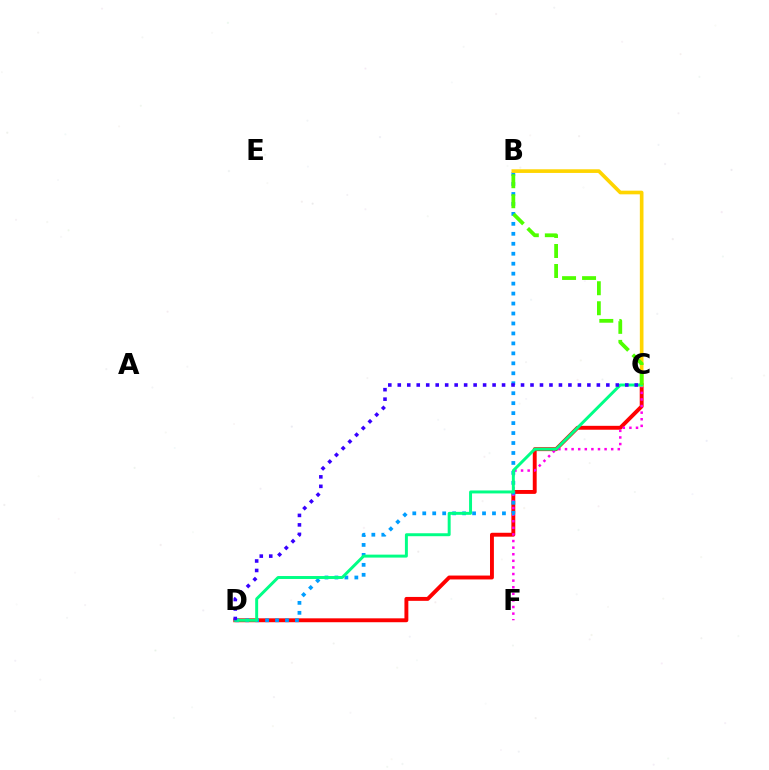{('C', 'D'): [{'color': '#ff0000', 'line_style': 'solid', 'thickness': 2.81}, {'color': '#00ff86', 'line_style': 'solid', 'thickness': 2.13}, {'color': '#3700ff', 'line_style': 'dotted', 'thickness': 2.58}], ('C', 'F'): [{'color': '#ff00ed', 'line_style': 'dotted', 'thickness': 1.79}], ('B', 'D'): [{'color': '#009eff', 'line_style': 'dotted', 'thickness': 2.71}], ('B', 'C'): [{'color': '#ffd500', 'line_style': 'solid', 'thickness': 2.63}, {'color': '#4fff00', 'line_style': 'dashed', 'thickness': 2.72}]}